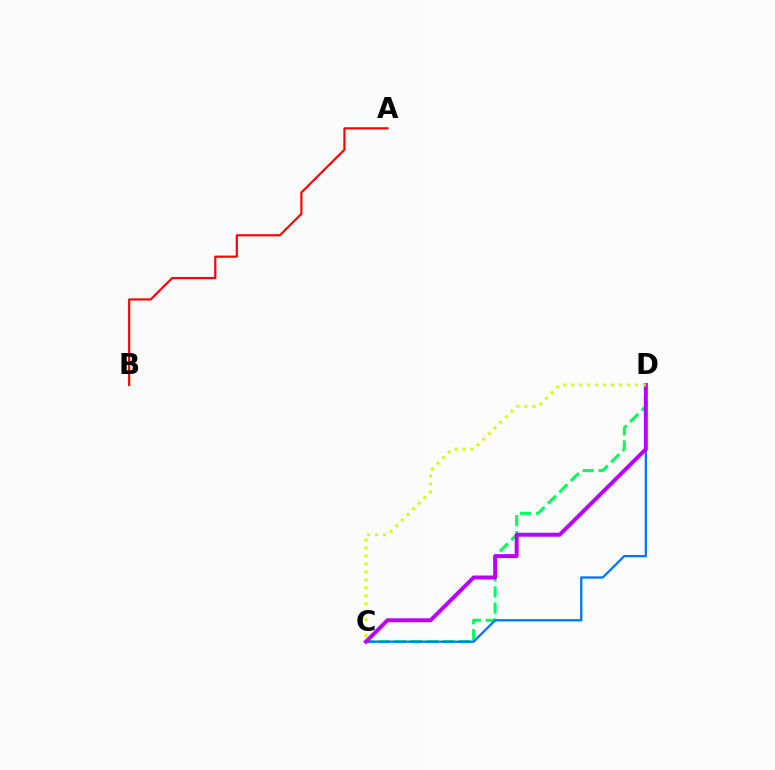{('C', 'D'): [{'color': '#00ff5c', 'line_style': 'dashed', 'thickness': 2.18}, {'color': '#0074ff', 'line_style': 'solid', 'thickness': 1.64}, {'color': '#b900ff', 'line_style': 'solid', 'thickness': 2.84}, {'color': '#d1ff00', 'line_style': 'dotted', 'thickness': 2.16}], ('A', 'B'): [{'color': '#ff0000', 'line_style': 'solid', 'thickness': 1.57}]}